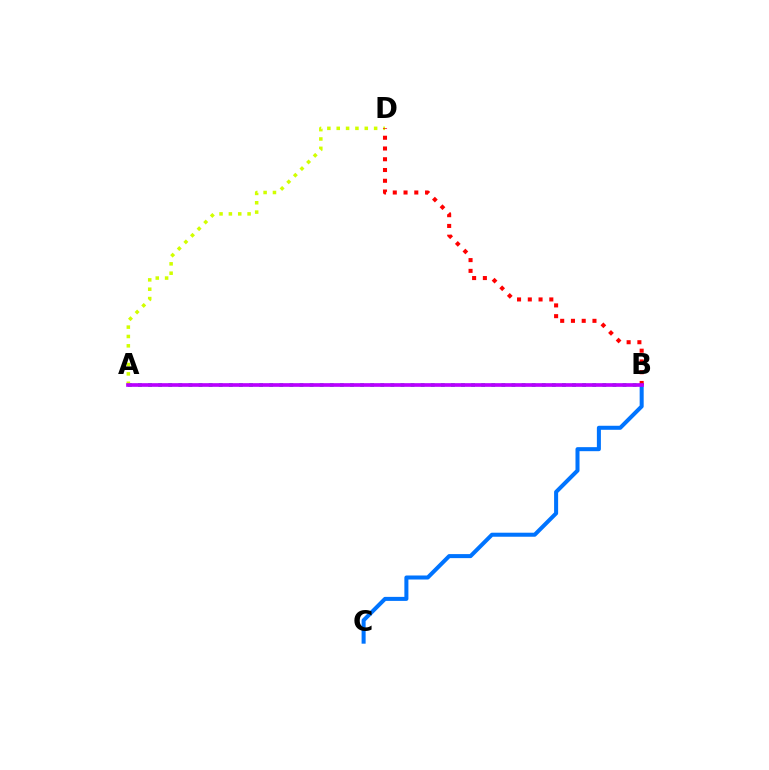{('A', 'B'): [{'color': '#00ff5c', 'line_style': 'dotted', 'thickness': 2.74}, {'color': '#b900ff', 'line_style': 'solid', 'thickness': 2.65}], ('A', 'D'): [{'color': '#d1ff00', 'line_style': 'dotted', 'thickness': 2.54}], ('B', 'C'): [{'color': '#0074ff', 'line_style': 'solid', 'thickness': 2.9}], ('B', 'D'): [{'color': '#ff0000', 'line_style': 'dotted', 'thickness': 2.92}]}